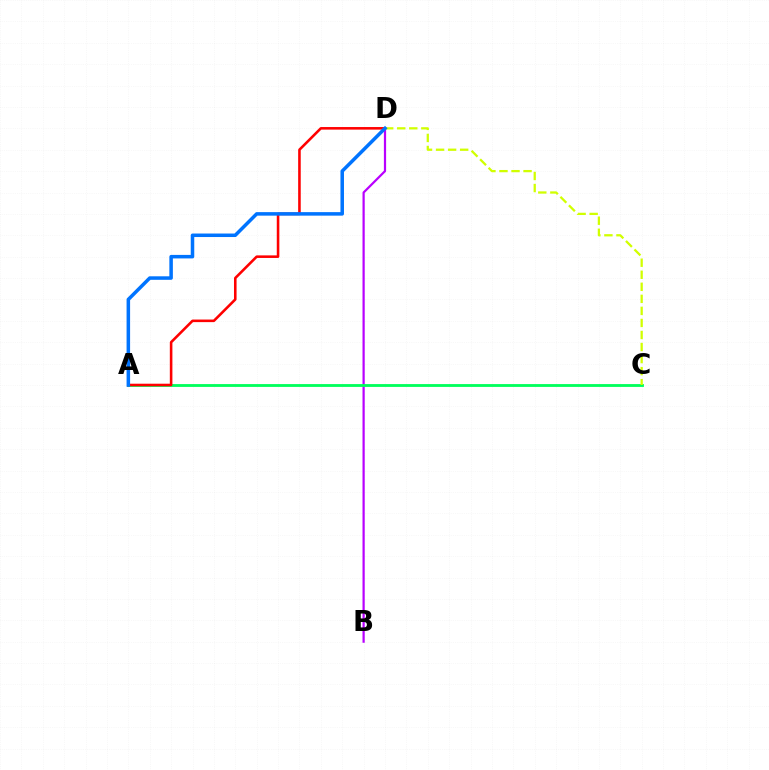{('B', 'D'): [{'color': '#b900ff', 'line_style': 'solid', 'thickness': 1.6}], ('A', 'C'): [{'color': '#00ff5c', 'line_style': 'solid', 'thickness': 2.04}], ('A', 'D'): [{'color': '#ff0000', 'line_style': 'solid', 'thickness': 1.86}, {'color': '#0074ff', 'line_style': 'solid', 'thickness': 2.53}], ('C', 'D'): [{'color': '#d1ff00', 'line_style': 'dashed', 'thickness': 1.64}]}